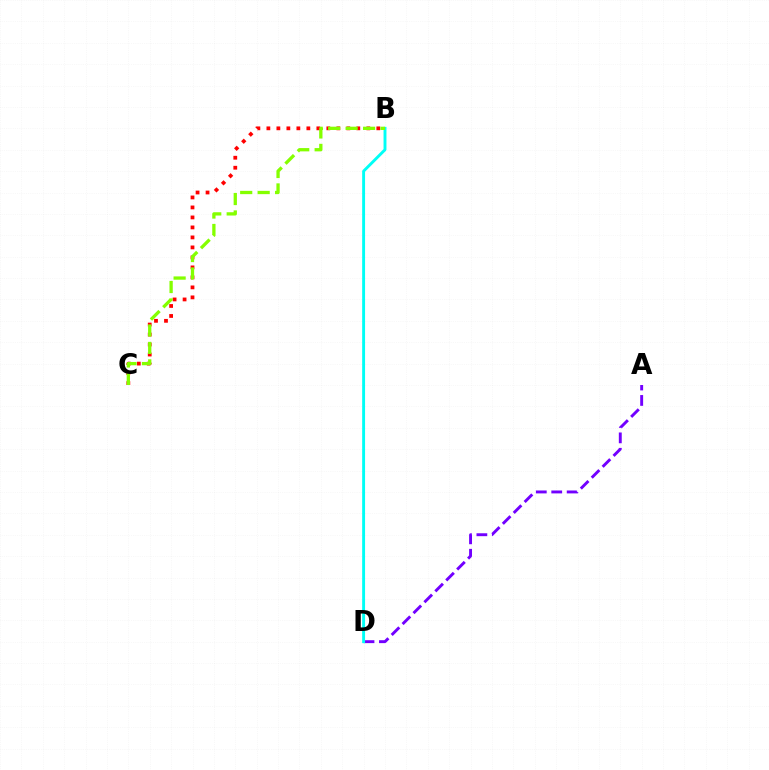{('B', 'C'): [{'color': '#ff0000', 'line_style': 'dotted', 'thickness': 2.72}, {'color': '#84ff00', 'line_style': 'dashed', 'thickness': 2.37}], ('A', 'D'): [{'color': '#7200ff', 'line_style': 'dashed', 'thickness': 2.1}], ('B', 'D'): [{'color': '#00fff6', 'line_style': 'solid', 'thickness': 2.09}]}